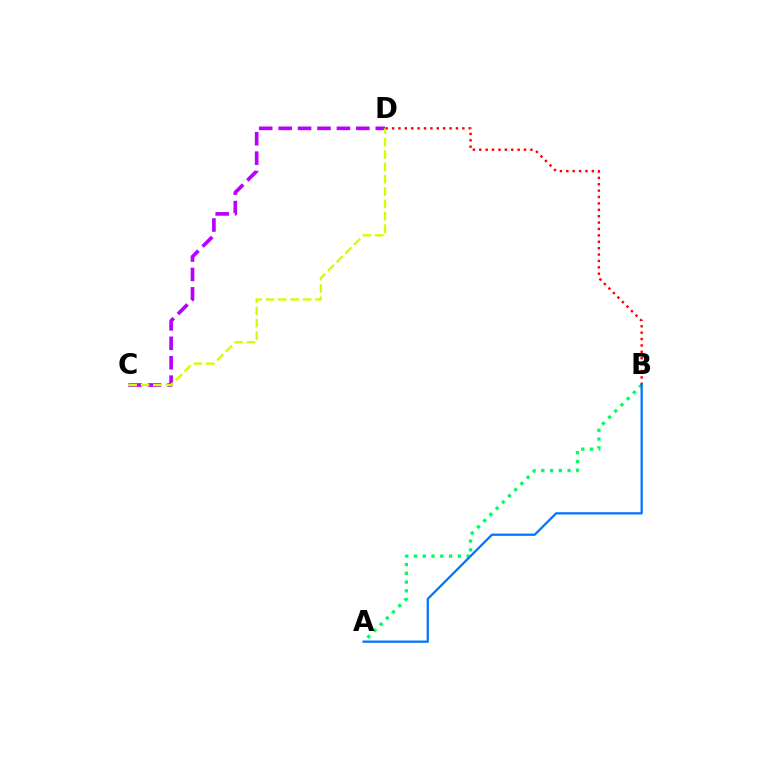{('A', 'B'): [{'color': '#00ff5c', 'line_style': 'dotted', 'thickness': 2.38}, {'color': '#0074ff', 'line_style': 'solid', 'thickness': 1.62}], ('C', 'D'): [{'color': '#b900ff', 'line_style': 'dashed', 'thickness': 2.64}, {'color': '#d1ff00', 'line_style': 'dashed', 'thickness': 1.68}], ('B', 'D'): [{'color': '#ff0000', 'line_style': 'dotted', 'thickness': 1.74}]}